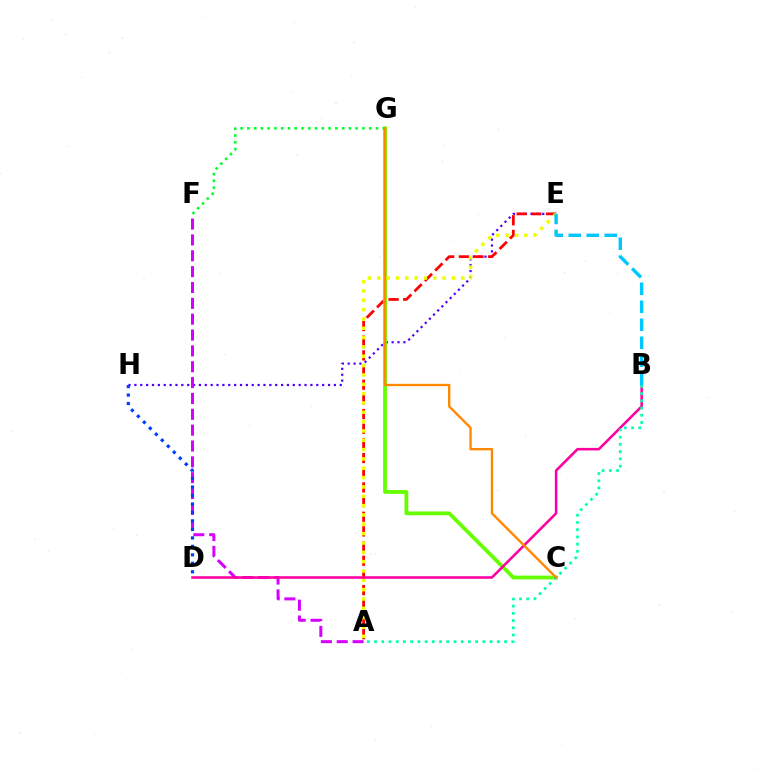{('E', 'H'): [{'color': '#4f00ff', 'line_style': 'dotted', 'thickness': 1.59}], ('A', 'F'): [{'color': '#d600ff', 'line_style': 'dashed', 'thickness': 2.15}], ('A', 'E'): [{'color': '#ff0000', 'line_style': 'dashed', 'thickness': 1.99}, {'color': '#eeff00', 'line_style': 'dotted', 'thickness': 2.54}], ('D', 'H'): [{'color': '#003fff', 'line_style': 'dotted', 'thickness': 2.3}], ('C', 'G'): [{'color': '#66ff00', 'line_style': 'solid', 'thickness': 2.74}, {'color': '#ff8800', 'line_style': 'solid', 'thickness': 1.7}], ('F', 'G'): [{'color': '#00ff27', 'line_style': 'dotted', 'thickness': 1.84}], ('B', 'D'): [{'color': '#ff00a0', 'line_style': 'solid', 'thickness': 1.84}], ('A', 'B'): [{'color': '#00ffaf', 'line_style': 'dotted', 'thickness': 1.96}], ('B', 'E'): [{'color': '#00c7ff', 'line_style': 'dashed', 'thickness': 2.44}]}